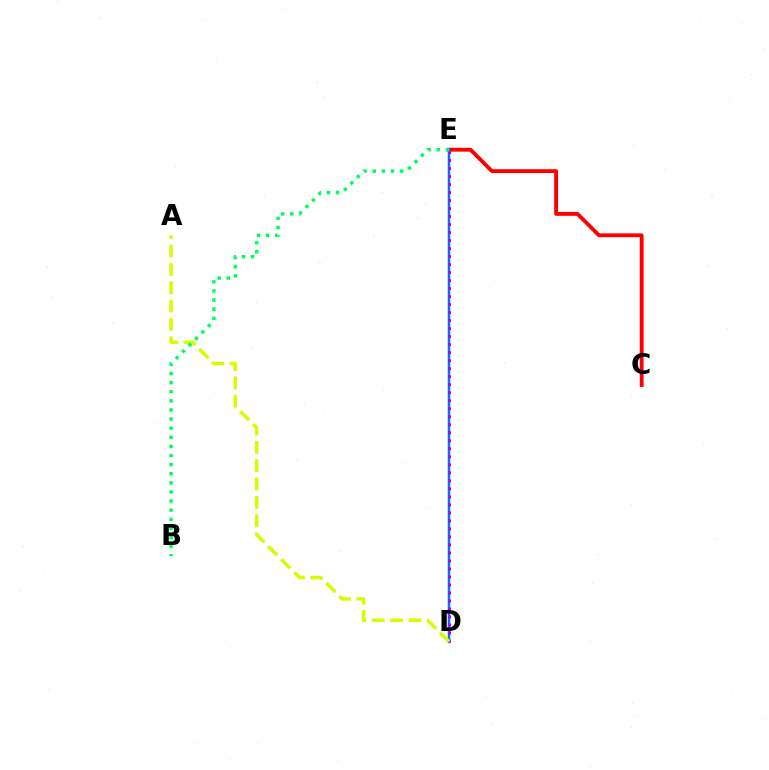{('C', 'E'): [{'color': '#ff0000', 'line_style': 'solid', 'thickness': 2.77}], ('D', 'E'): [{'color': '#0074ff', 'line_style': 'solid', 'thickness': 1.8}, {'color': '#b900ff', 'line_style': 'dotted', 'thickness': 2.18}], ('A', 'D'): [{'color': '#d1ff00', 'line_style': 'dashed', 'thickness': 2.49}], ('B', 'E'): [{'color': '#00ff5c', 'line_style': 'dotted', 'thickness': 2.48}]}